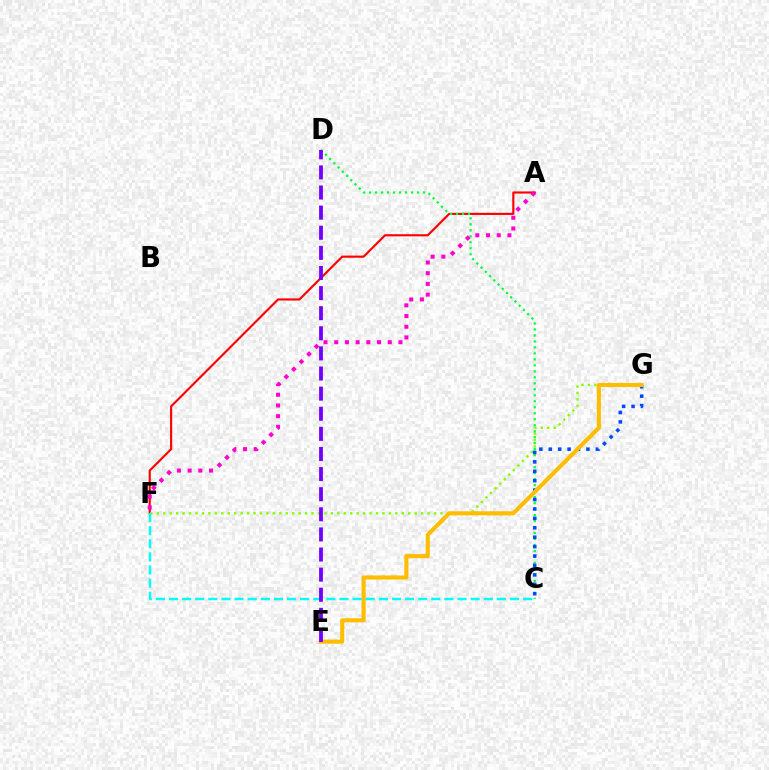{('A', 'F'): [{'color': '#ff0000', 'line_style': 'solid', 'thickness': 1.54}, {'color': '#ff00cf', 'line_style': 'dotted', 'thickness': 2.91}], ('F', 'G'): [{'color': '#84ff00', 'line_style': 'dotted', 'thickness': 1.75}], ('C', 'D'): [{'color': '#00ff39', 'line_style': 'dotted', 'thickness': 1.63}], ('C', 'G'): [{'color': '#004bff', 'line_style': 'dotted', 'thickness': 2.56}], ('E', 'G'): [{'color': '#ffbd00', 'line_style': 'solid', 'thickness': 2.95}], ('C', 'F'): [{'color': '#00fff6', 'line_style': 'dashed', 'thickness': 1.78}], ('D', 'E'): [{'color': '#7200ff', 'line_style': 'dashed', 'thickness': 2.73}]}